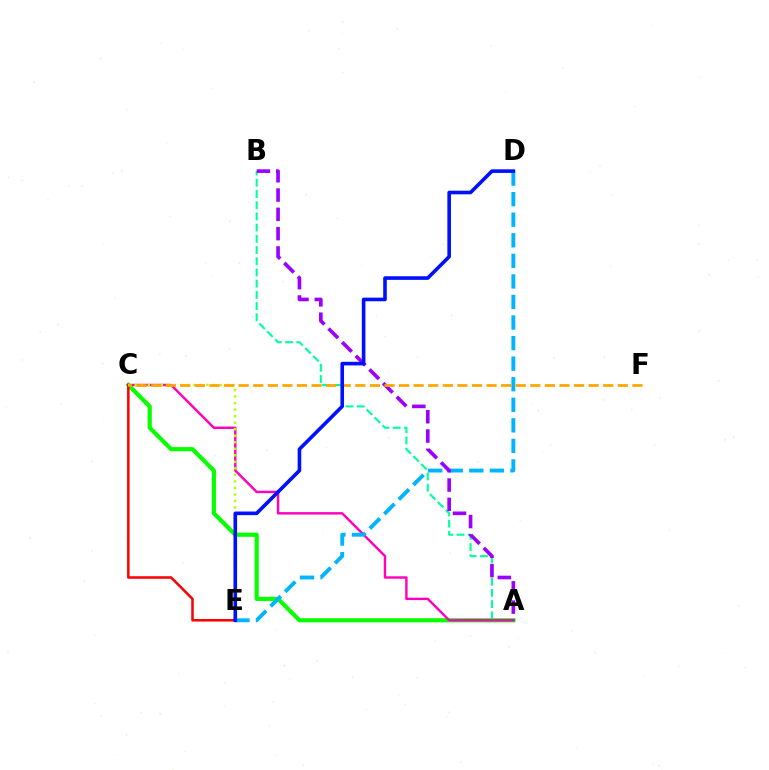{('A', 'B'): [{'color': '#00ff9d', 'line_style': 'dashed', 'thickness': 1.52}, {'color': '#9b00ff', 'line_style': 'dashed', 'thickness': 2.62}], ('A', 'C'): [{'color': '#08ff00', 'line_style': 'solid', 'thickness': 2.99}, {'color': '#ff00bd', 'line_style': 'solid', 'thickness': 1.75}], ('C', 'E'): [{'color': '#ff0000', 'line_style': 'solid', 'thickness': 1.83}, {'color': '#b3ff00', 'line_style': 'dotted', 'thickness': 1.77}], ('D', 'E'): [{'color': '#00b5ff', 'line_style': 'dashed', 'thickness': 2.79}, {'color': '#0010ff', 'line_style': 'solid', 'thickness': 2.6}], ('C', 'F'): [{'color': '#ffa500', 'line_style': 'dashed', 'thickness': 1.98}]}